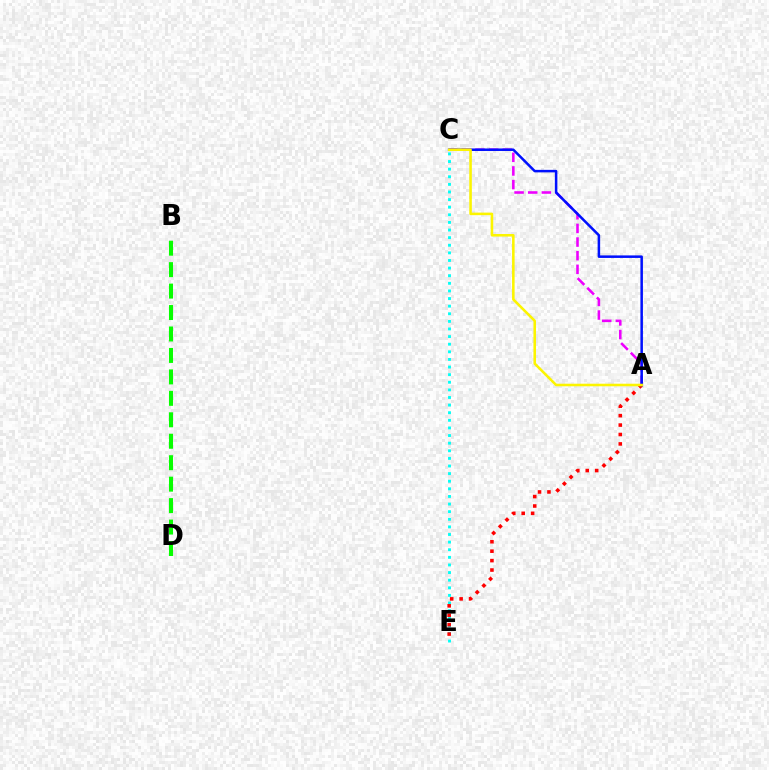{('C', 'E'): [{'color': '#00fff6', 'line_style': 'dotted', 'thickness': 2.07}], ('A', 'E'): [{'color': '#ff0000', 'line_style': 'dotted', 'thickness': 2.56}], ('A', 'C'): [{'color': '#ee00ff', 'line_style': 'dashed', 'thickness': 1.85}, {'color': '#0010ff', 'line_style': 'solid', 'thickness': 1.81}, {'color': '#fcf500', 'line_style': 'solid', 'thickness': 1.85}], ('B', 'D'): [{'color': '#08ff00', 'line_style': 'dashed', 'thickness': 2.91}]}